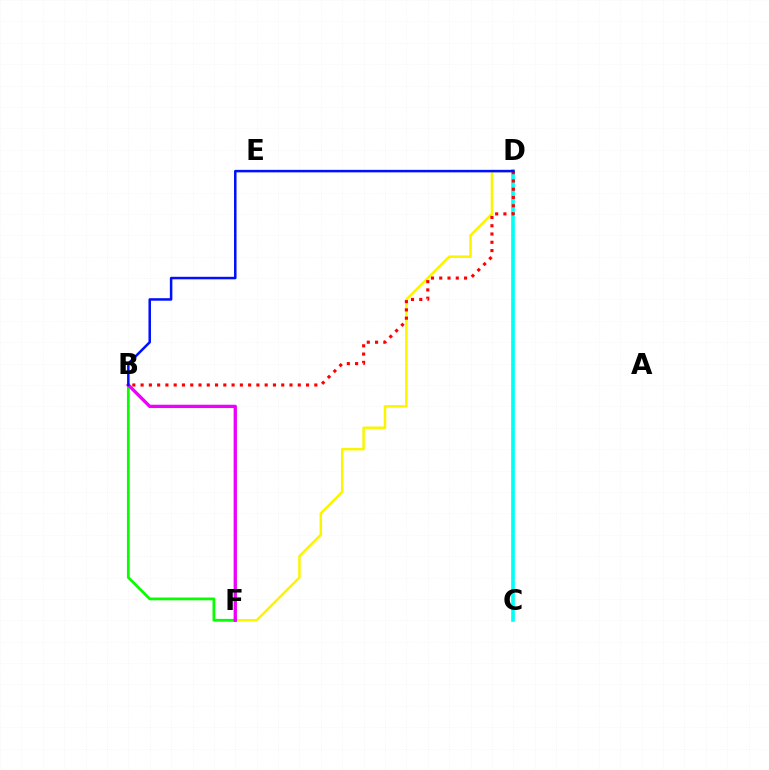{('D', 'F'): [{'color': '#fcf500', 'line_style': 'solid', 'thickness': 1.82}], ('B', 'F'): [{'color': '#08ff00', 'line_style': 'solid', 'thickness': 2.0}, {'color': '#ee00ff', 'line_style': 'solid', 'thickness': 2.39}], ('C', 'D'): [{'color': '#00fff6', 'line_style': 'solid', 'thickness': 2.63}], ('B', 'D'): [{'color': '#ff0000', 'line_style': 'dotted', 'thickness': 2.25}, {'color': '#0010ff', 'line_style': 'solid', 'thickness': 1.81}]}